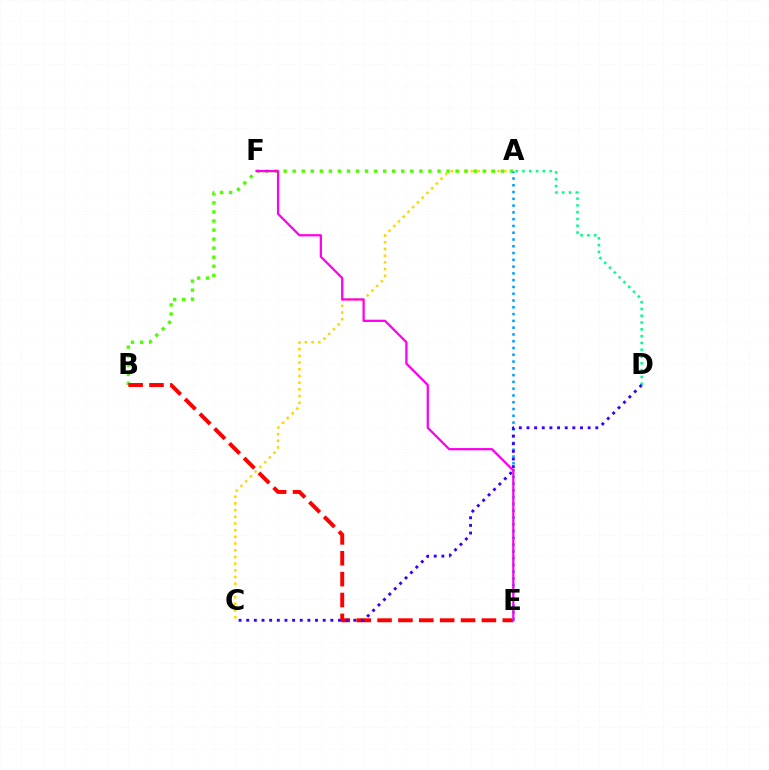{('A', 'C'): [{'color': '#ffd500', 'line_style': 'dotted', 'thickness': 1.82}], ('A', 'B'): [{'color': '#4fff00', 'line_style': 'dotted', 'thickness': 2.46}], ('A', 'D'): [{'color': '#00ff86', 'line_style': 'dotted', 'thickness': 1.85}], ('B', 'E'): [{'color': '#ff0000', 'line_style': 'dashed', 'thickness': 2.84}], ('A', 'E'): [{'color': '#009eff', 'line_style': 'dotted', 'thickness': 1.84}], ('C', 'D'): [{'color': '#3700ff', 'line_style': 'dotted', 'thickness': 2.08}], ('E', 'F'): [{'color': '#ff00ed', 'line_style': 'solid', 'thickness': 1.63}]}